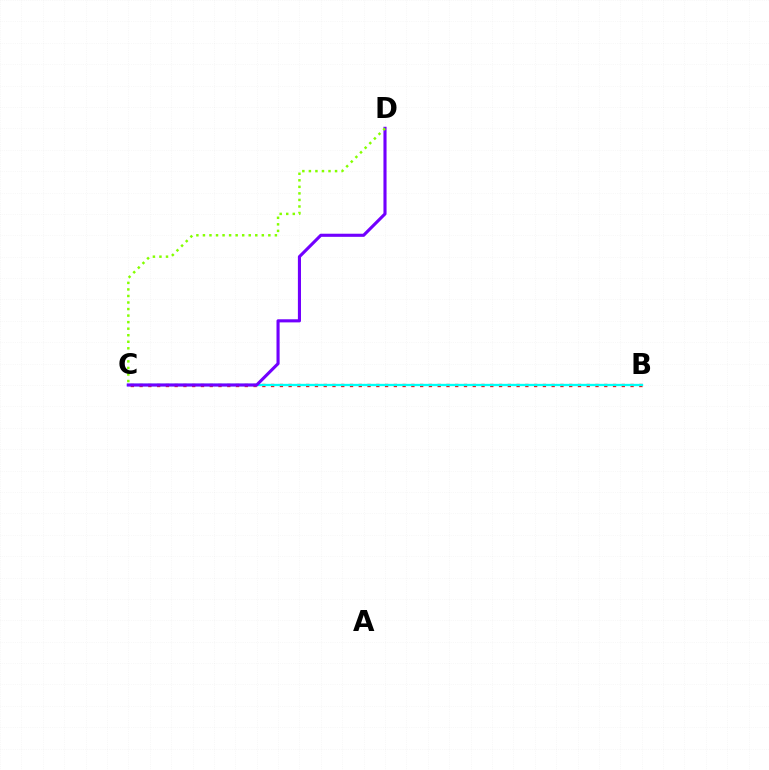{('B', 'C'): [{'color': '#ff0000', 'line_style': 'dotted', 'thickness': 2.38}, {'color': '#00fff6', 'line_style': 'solid', 'thickness': 1.68}], ('C', 'D'): [{'color': '#7200ff', 'line_style': 'solid', 'thickness': 2.24}, {'color': '#84ff00', 'line_style': 'dotted', 'thickness': 1.78}]}